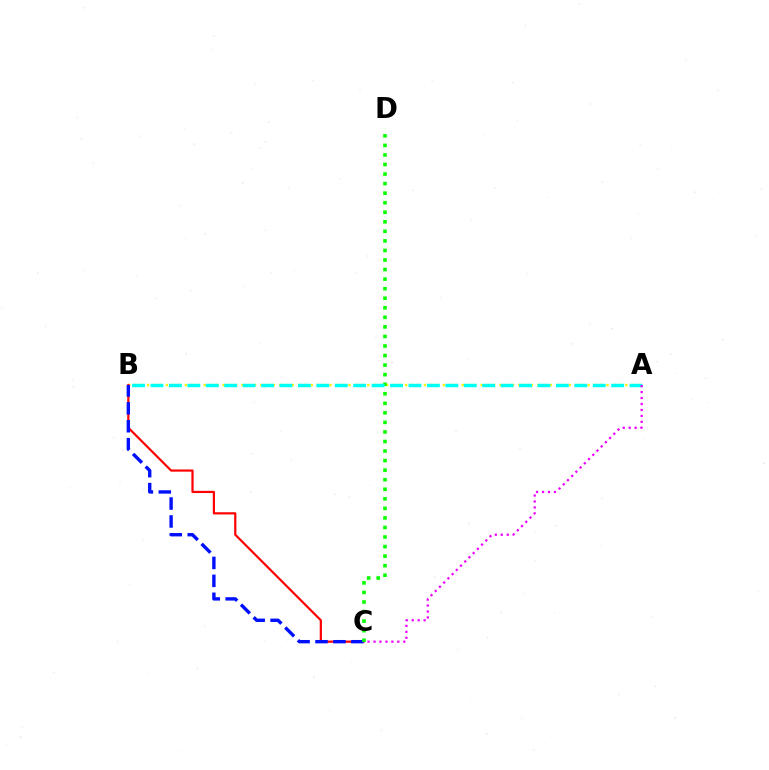{('A', 'B'): [{'color': '#fcf500', 'line_style': 'dotted', 'thickness': 1.71}, {'color': '#00fff6', 'line_style': 'dashed', 'thickness': 2.5}], ('B', 'C'): [{'color': '#ff0000', 'line_style': 'solid', 'thickness': 1.59}, {'color': '#0010ff', 'line_style': 'dashed', 'thickness': 2.43}], ('C', 'D'): [{'color': '#08ff00', 'line_style': 'dotted', 'thickness': 2.6}], ('A', 'C'): [{'color': '#ee00ff', 'line_style': 'dotted', 'thickness': 1.62}]}